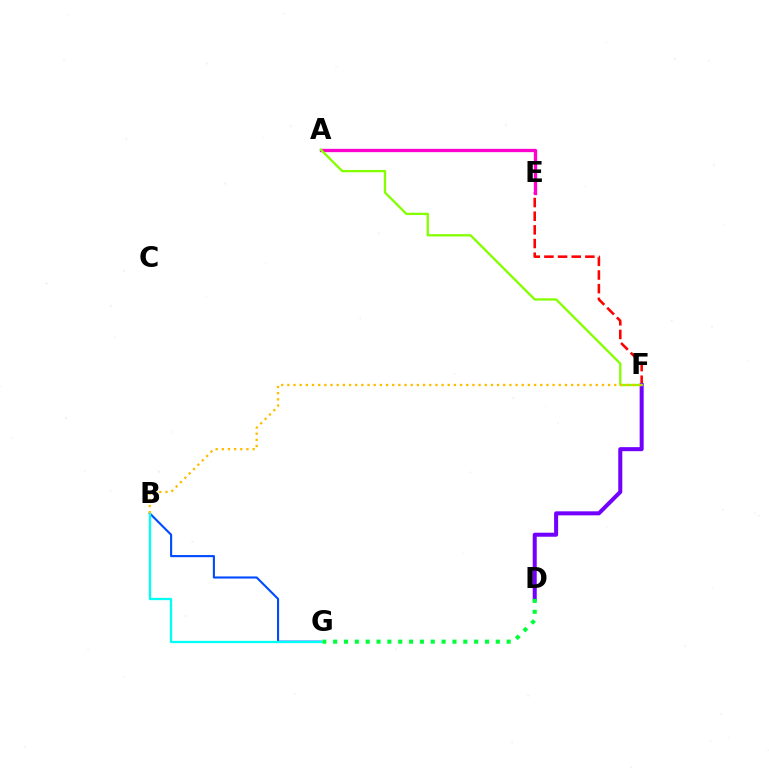{('B', 'G'): [{'color': '#004bff', 'line_style': 'solid', 'thickness': 1.52}, {'color': '#00fff6', 'line_style': 'solid', 'thickness': 1.66}], ('E', 'F'): [{'color': '#ff0000', 'line_style': 'dashed', 'thickness': 1.86}], ('A', 'E'): [{'color': '#ff00cf', 'line_style': 'solid', 'thickness': 2.38}], ('D', 'F'): [{'color': '#7200ff', 'line_style': 'solid', 'thickness': 2.89}], ('A', 'F'): [{'color': '#84ff00', 'line_style': 'solid', 'thickness': 1.67}], ('B', 'F'): [{'color': '#ffbd00', 'line_style': 'dotted', 'thickness': 1.68}], ('D', 'G'): [{'color': '#00ff39', 'line_style': 'dotted', 'thickness': 2.95}]}